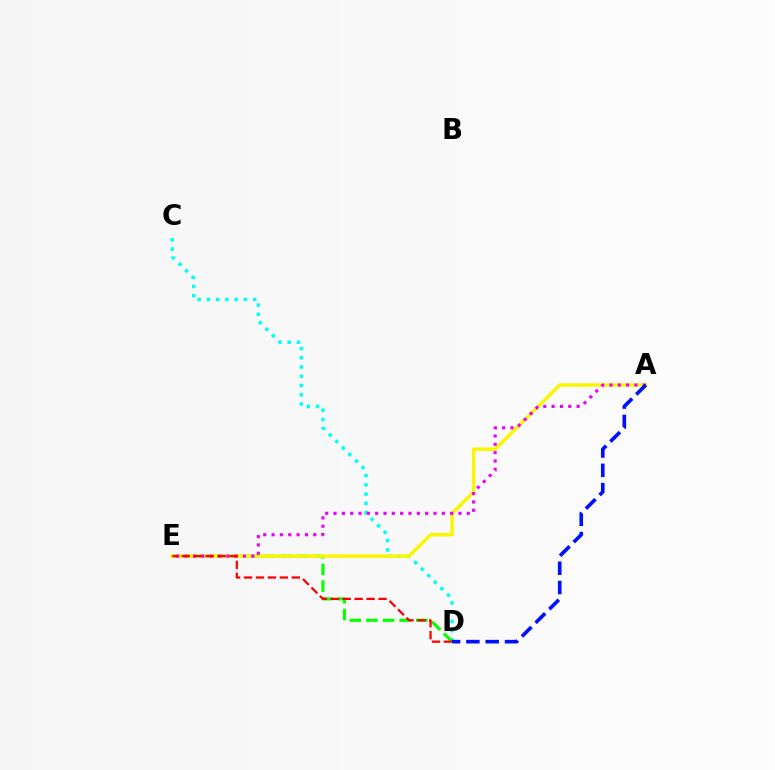{('C', 'D'): [{'color': '#00fff6', 'line_style': 'dotted', 'thickness': 2.51}], ('D', 'E'): [{'color': '#08ff00', 'line_style': 'dashed', 'thickness': 2.26}, {'color': '#ff0000', 'line_style': 'dashed', 'thickness': 1.62}], ('A', 'E'): [{'color': '#fcf500', 'line_style': 'solid', 'thickness': 2.49}, {'color': '#ee00ff', 'line_style': 'dotted', 'thickness': 2.26}], ('A', 'D'): [{'color': '#0010ff', 'line_style': 'dashed', 'thickness': 2.62}]}